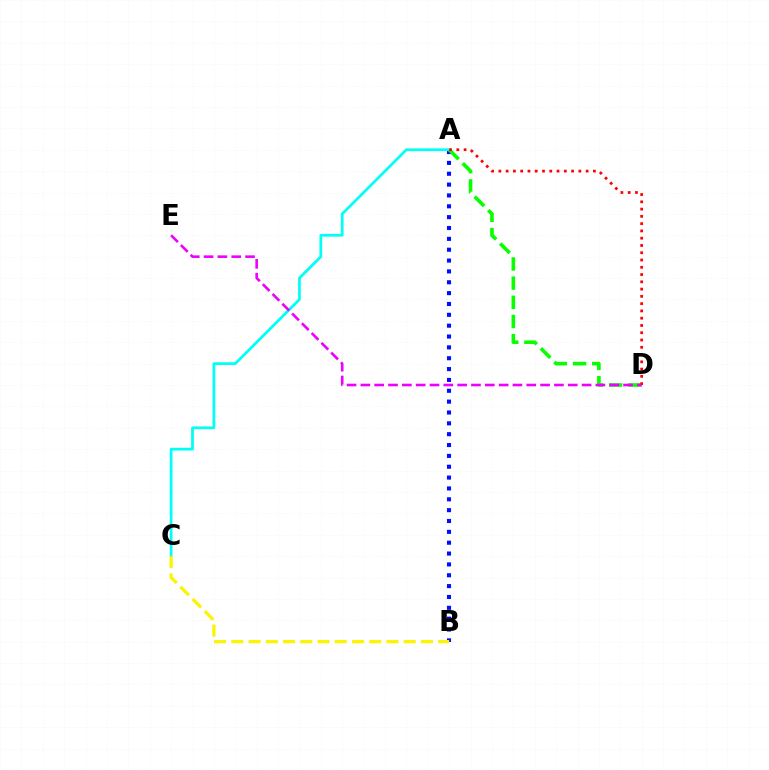{('A', 'B'): [{'color': '#0010ff', 'line_style': 'dotted', 'thickness': 2.95}], ('A', 'D'): [{'color': '#08ff00', 'line_style': 'dashed', 'thickness': 2.6}, {'color': '#ff0000', 'line_style': 'dotted', 'thickness': 1.98}], ('A', 'C'): [{'color': '#00fff6', 'line_style': 'solid', 'thickness': 1.98}], ('D', 'E'): [{'color': '#ee00ff', 'line_style': 'dashed', 'thickness': 1.88}], ('B', 'C'): [{'color': '#fcf500', 'line_style': 'dashed', 'thickness': 2.34}]}